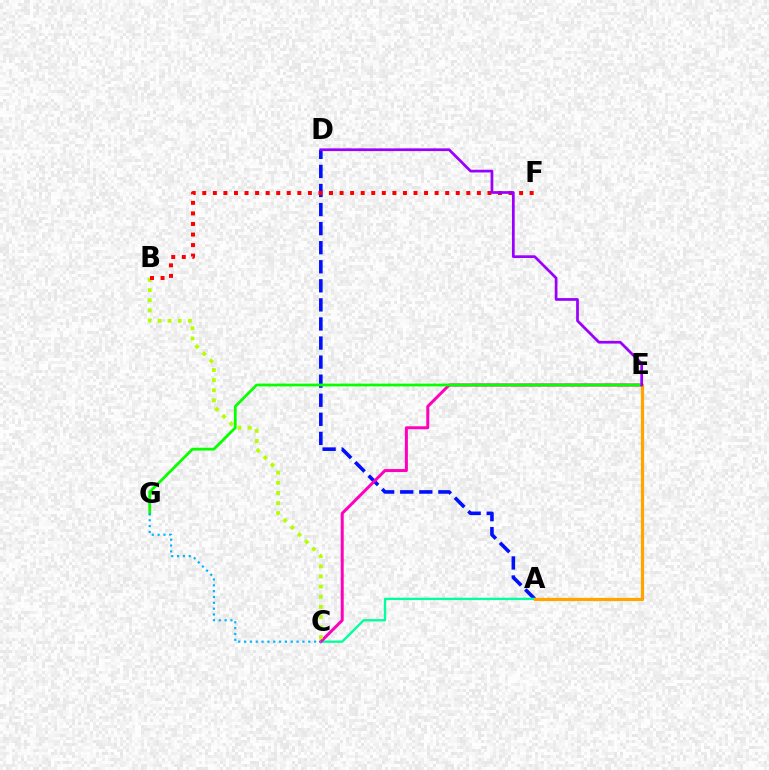{('A', 'D'): [{'color': '#0010ff', 'line_style': 'dashed', 'thickness': 2.59}], ('A', 'C'): [{'color': '#00ff9d', 'line_style': 'solid', 'thickness': 1.69}], ('C', 'E'): [{'color': '#ff00bd', 'line_style': 'solid', 'thickness': 2.16}], ('B', 'C'): [{'color': '#b3ff00', 'line_style': 'dotted', 'thickness': 2.75}], ('A', 'E'): [{'color': '#ffa500', 'line_style': 'solid', 'thickness': 2.34}], ('B', 'F'): [{'color': '#ff0000', 'line_style': 'dotted', 'thickness': 2.87}], ('E', 'G'): [{'color': '#08ff00', 'line_style': 'solid', 'thickness': 2.0}], ('C', 'G'): [{'color': '#00b5ff', 'line_style': 'dotted', 'thickness': 1.59}], ('D', 'E'): [{'color': '#9b00ff', 'line_style': 'solid', 'thickness': 1.96}]}